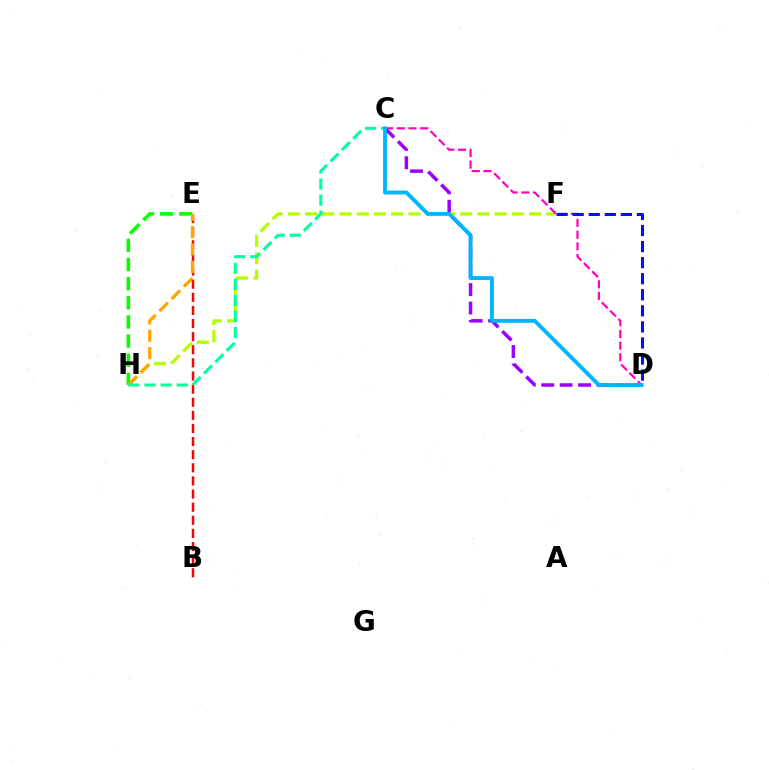{('C', 'D'): [{'color': '#9b00ff', 'line_style': 'dashed', 'thickness': 2.5}, {'color': '#ff00bd', 'line_style': 'dashed', 'thickness': 1.59}, {'color': '#00b5ff', 'line_style': 'solid', 'thickness': 2.79}], ('F', 'H'): [{'color': '#b3ff00', 'line_style': 'dashed', 'thickness': 2.34}], ('B', 'E'): [{'color': '#ff0000', 'line_style': 'dashed', 'thickness': 1.78}], ('E', 'H'): [{'color': '#08ff00', 'line_style': 'dashed', 'thickness': 2.6}, {'color': '#ffa500', 'line_style': 'dashed', 'thickness': 2.35}], ('C', 'H'): [{'color': '#00ff9d', 'line_style': 'dashed', 'thickness': 2.18}], ('D', 'F'): [{'color': '#0010ff', 'line_style': 'dashed', 'thickness': 2.18}]}